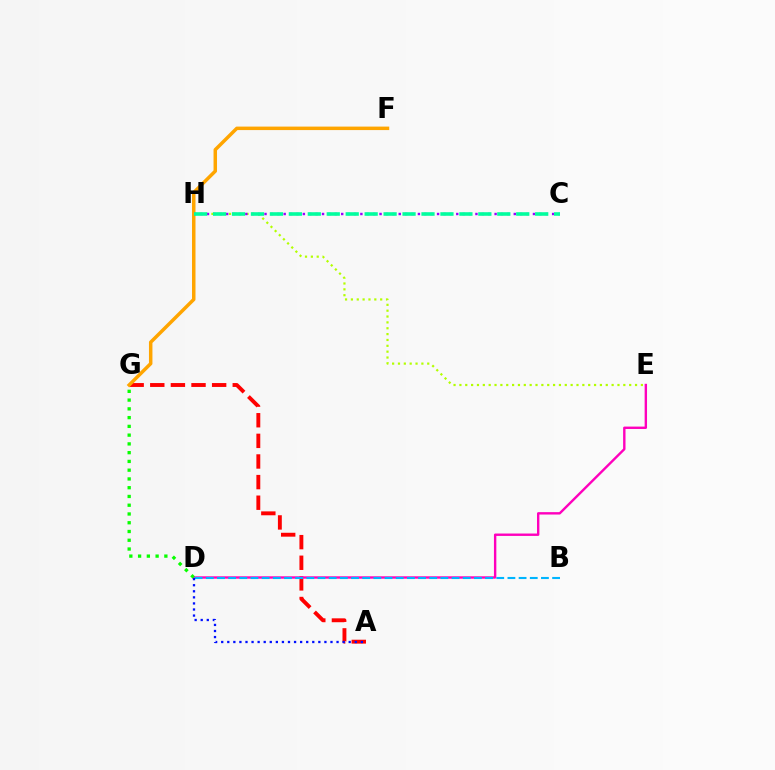{('E', 'H'): [{'color': '#b3ff00', 'line_style': 'dotted', 'thickness': 1.59}], ('A', 'G'): [{'color': '#ff0000', 'line_style': 'dashed', 'thickness': 2.8}], ('D', 'E'): [{'color': '#ff00bd', 'line_style': 'solid', 'thickness': 1.72}], ('F', 'G'): [{'color': '#ffa500', 'line_style': 'solid', 'thickness': 2.5}], ('D', 'G'): [{'color': '#08ff00', 'line_style': 'dotted', 'thickness': 2.38}], ('C', 'H'): [{'color': '#9b00ff', 'line_style': 'dotted', 'thickness': 1.74}, {'color': '#00ff9d', 'line_style': 'dashed', 'thickness': 2.57}], ('B', 'D'): [{'color': '#00b5ff', 'line_style': 'dashed', 'thickness': 1.52}], ('A', 'D'): [{'color': '#0010ff', 'line_style': 'dotted', 'thickness': 1.65}]}